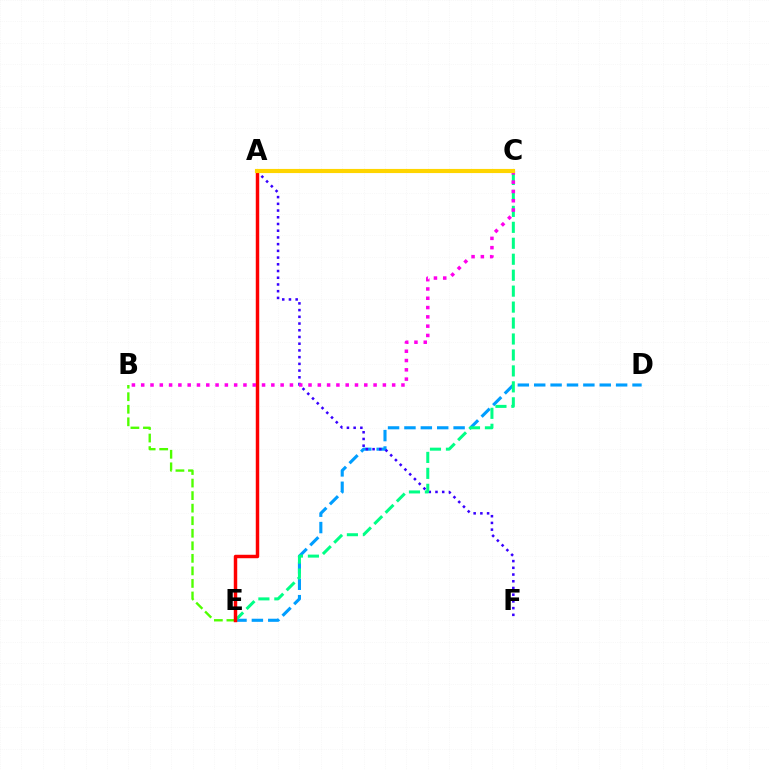{('B', 'E'): [{'color': '#4fff00', 'line_style': 'dashed', 'thickness': 1.7}], ('D', 'E'): [{'color': '#009eff', 'line_style': 'dashed', 'thickness': 2.23}], ('A', 'F'): [{'color': '#3700ff', 'line_style': 'dotted', 'thickness': 1.83}], ('C', 'E'): [{'color': '#00ff86', 'line_style': 'dashed', 'thickness': 2.17}], ('A', 'E'): [{'color': '#ff0000', 'line_style': 'solid', 'thickness': 2.49}], ('B', 'C'): [{'color': '#ff00ed', 'line_style': 'dotted', 'thickness': 2.53}], ('A', 'C'): [{'color': '#ffd500', 'line_style': 'solid', 'thickness': 2.98}]}